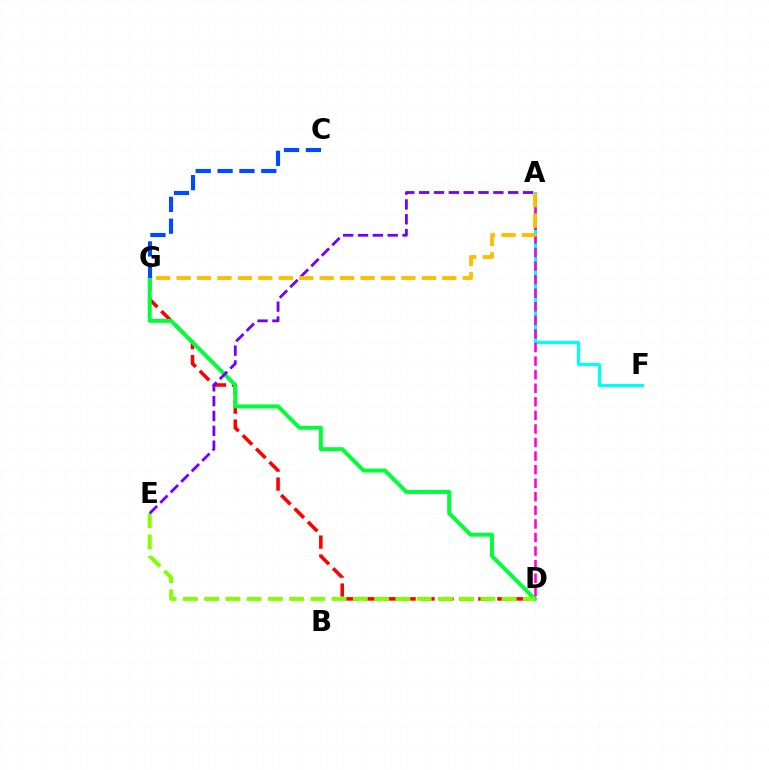{('A', 'F'): [{'color': '#00fff6', 'line_style': 'solid', 'thickness': 2.3}], ('D', 'G'): [{'color': '#ff0000', 'line_style': 'dashed', 'thickness': 2.57}, {'color': '#00ff39', 'line_style': 'solid', 'thickness': 2.87}], ('D', 'E'): [{'color': '#84ff00', 'line_style': 'dashed', 'thickness': 2.89}], ('A', 'D'): [{'color': '#ff00cf', 'line_style': 'dashed', 'thickness': 1.84}], ('A', 'E'): [{'color': '#7200ff', 'line_style': 'dashed', 'thickness': 2.02}], ('C', 'G'): [{'color': '#004bff', 'line_style': 'dashed', 'thickness': 2.97}], ('A', 'G'): [{'color': '#ffbd00', 'line_style': 'dashed', 'thickness': 2.78}]}